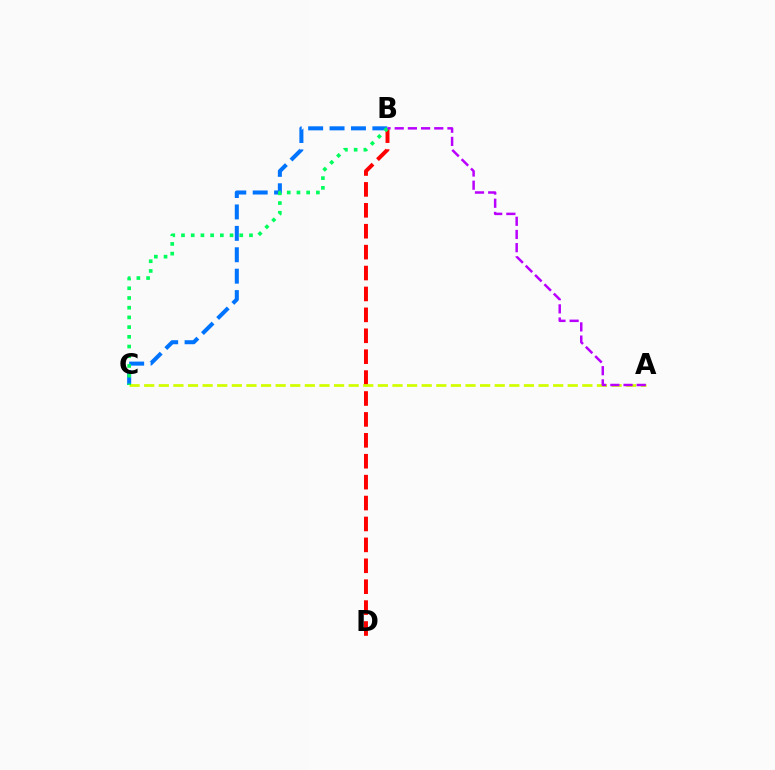{('B', 'C'): [{'color': '#0074ff', 'line_style': 'dashed', 'thickness': 2.91}, {'color': '#00ff5c', 'line_style': 'dotted', 'thickness': 2.64}], ('B', 'D'): [{'color': '#ff0000', 'line_style': 'dashed', 'thickness': 2.84}], ('A', 'C'): [{'color': '#d1ff00', 'line_style': 'dashed', 'thickness': 1.98}], ('A', 'B'): [{'color': '#b900ff', 'line_style': 'dashed', 'thickness': 1.79}]}